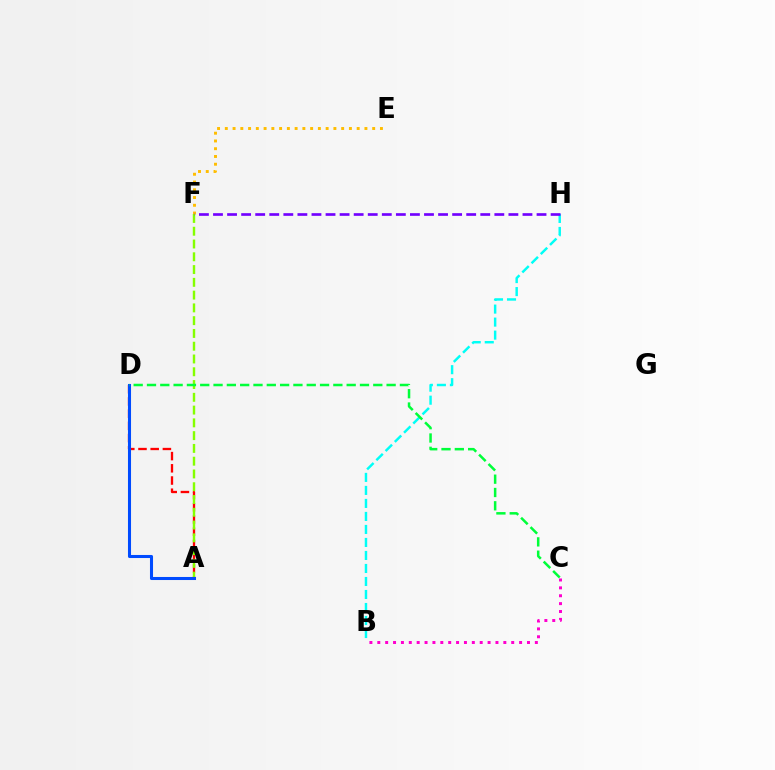{('B', 'H'): [{'color': '#00fff6', 'line_style': 'dashed', 'thickness': 1.77}], ('E', 'F'): [{'color': '#ffbd00', 'line_style': 'dotted', 'thickness': 2.11}], ('A', 'D'): [{'color': '#ff0000', 'line_style': 'dashed', 'thickness': 1.66}, {'color': '#004bff', 'line_style': 'solid', 'thickness': 2.2}], ('A', 'F'): [{'color': '#84ff00', 'line_style': 'dashed', 'thickness': 1.74}], ('B', 'C'): [{'color': '#ff00cf', 'line_style': 'dotted', 'thickness': 2.14}], ('F', 'H'): [{'color': '#7200ff', 'line_style': 'dashed', 'thickness': 1.91}], ('C', 'D'): [{'color': '#00ff39', 'line_style': 'dashed', 'thickness': 1.81}]}